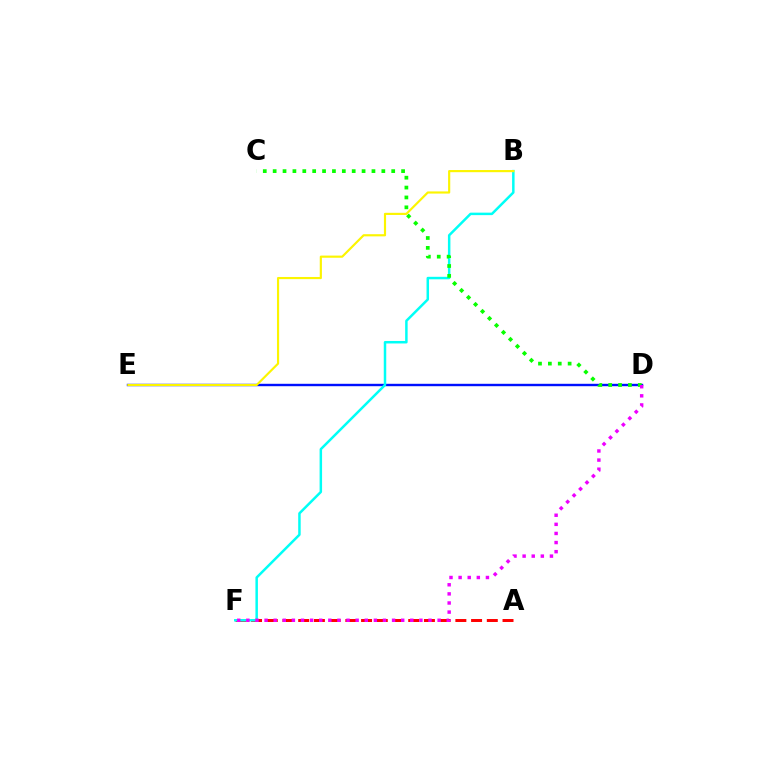{('D', 'E'): [{'color': '#0010ff', 'line_style': 'solid', 'thickness': 1.73}], ('A', 'F'): [{'color': '#ff0000', 'line_style': 'dashed', 'thickness': 2.14}], ('B', 'F'): [{'color': '#00fff6', 'line_style': 'solid', 'thickness': 1.79}], ('C', 'D'): [{'color': '#08ff00', 'line_style': 'dotted', 'thickness': 2.68}], ('D', 'F'): [{'color': '#ee00ff', 'line_style': 'dotted', 'thickness': 2.47}], ('B', 'E'): [{'color': '#fcf500', 'line_style': 'solid', 'thickness': 1.55}]}